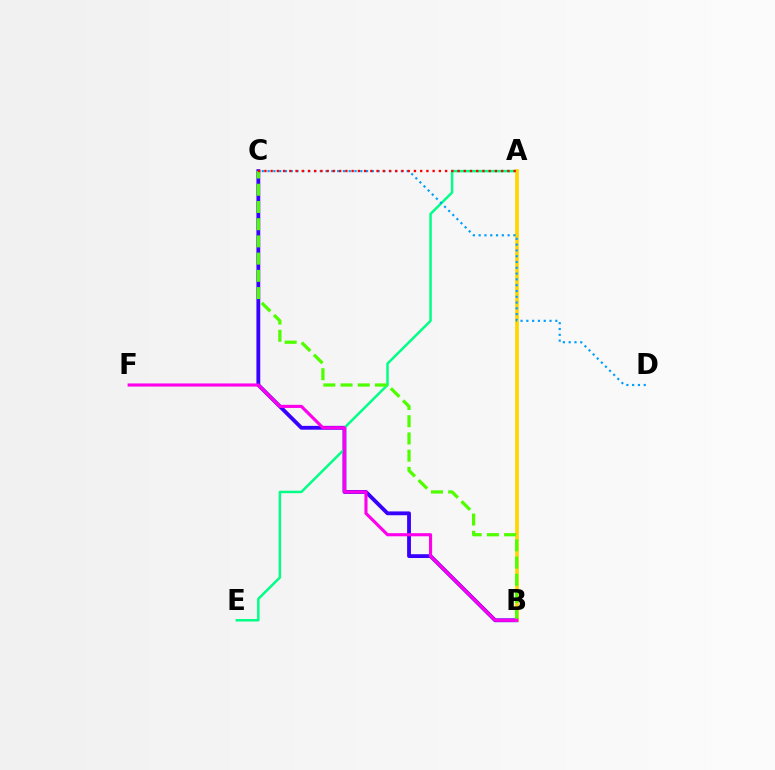{('B', 'C'): [{'color': '#3700ff', 'line_style': 'solid', 'thickness': 2.75}, {'color': '#4fff00', 'line_style': 'dashed', 'thickness': 2.34}], ('A', 'E'): [{'color': '#00ff86', 'line_style': 'solid', 'thickness': 1.79}], ('A', 'B'): [{'color': '#ffd500', 'line_style': 'solid', 'thickness': 2.65}], ('C', 'D'): [{'color': '#009eff', 'line_style': 'dotted', 'thickness': 1.57}], ('B', 'F'): [{'color': '#ff00ed', 'line_style': 'solid', 'thickness': 2.25}], ('A', 'C'): [{'color': '#ff0000', 'line_style': 'dotted', 'thickness': 1.69}]}